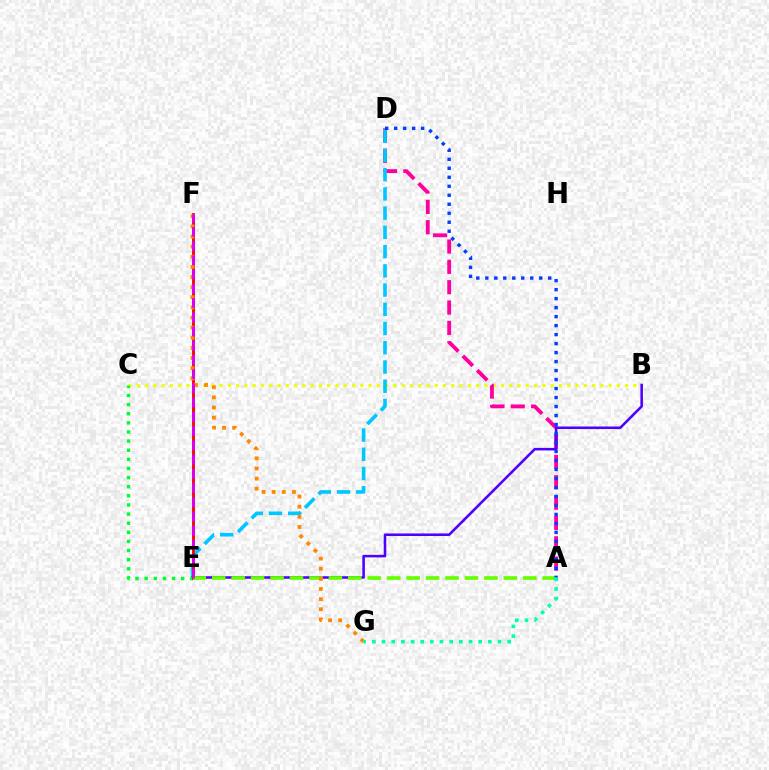{('B', 'C'): [{'color': '#eeff00', 'line_style': 'dotted', 'thickness': 2.25}], ('A', 'D'): [{'color': '#ff00a0', 'line_style': 'dashed', 'thickness': 2.76}, {'color': '#003fff', 'line_style': 'dotted', 'thickness': 2.44}], ('D', 'E'): [{'color': '#00c7ff', 'line_style': 'dashed', 'thickness': 2.61}], ('B', 'E'): [{'color': '#4f00ff', 'line_style': 'solid', 'thickness': 1.84}], ('C', 'E'): [{'color': '#00ff27', 'line_style': 'dotted', 'thickness': 2.48}], ('E', 'F'): [{'color': '#ff0000', 'line_style': 'solid', 'thickness': 2.05}, {'color': '#d600ff', 'line_style': 'dashed', 'thickness': 1.93}], ('A', 'E'): [{'color': '#66ff00', 'line_style': 'dashed', 'thickness': 2.64}], ('F', 'G'): [{'color': '#ff8800', 'line_style': 'dotted', 'thickness': 2.75}], ('A', 'G'): [{'color': '#00ffaf', 'line_style': 'dotted', 'thickness': 2.63}]}